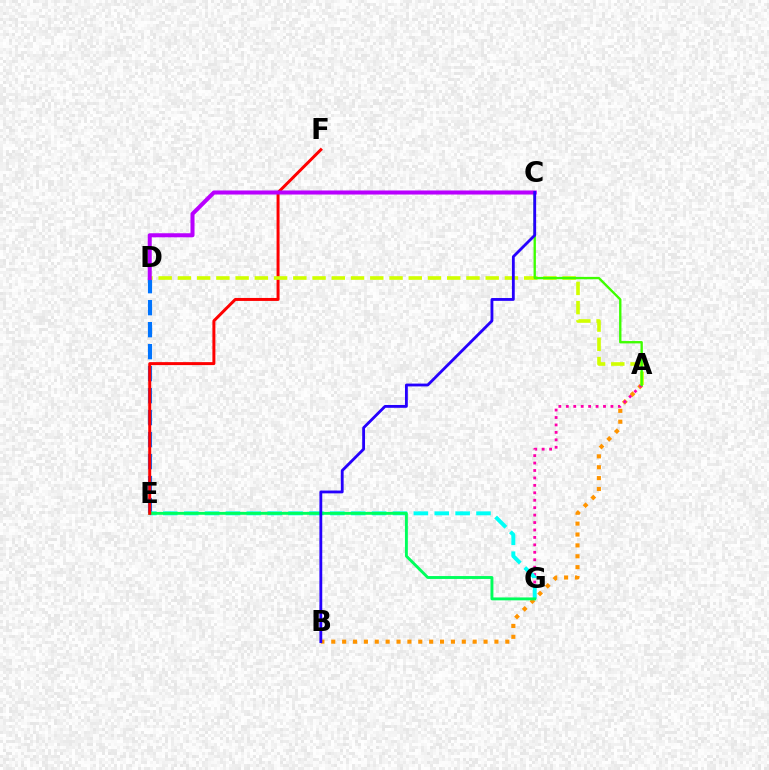{('A', 'B'): [{'color': '#ff9400', 'line_style': 'dotted', 'thickness': 2.96}], ('D', 'E'): [{'color': '#0074ff', 'line_style': 'dashed', 'thickness': 2.99}], ('A', 'G'): [{'color': '#ff00ac', 'line_style': 'dotted', 'thickness': 2.02}], ('E', 'G'): [{'color': '#00fff6', 'line_style': 'dashed', 'thickness': 2.84}, {'color': '#00ff5c', 'line_style': 'solid', 'thickness': 2.09}], ('E', 'F'): [{'color': '#ff0000', 'line_style': 'solid', 'thickness': 2.14}], ('A', 'D'): [{'color': '#d1ff00', 'line_style': 'dashed', 'thickness': 2.61}], ('A', 'C'): [{'color': '#3dff00', 'line_style': 'solid', 'thickness': 1.69}], ('C', 'D'): [{'color': '#b900ff', 'line_style': 'solid', 'thickness': 2.91}], ('B', 'C'): [{'color': '#2500ff', 'line_style': 'solid', 'thickness': 2.04}]}